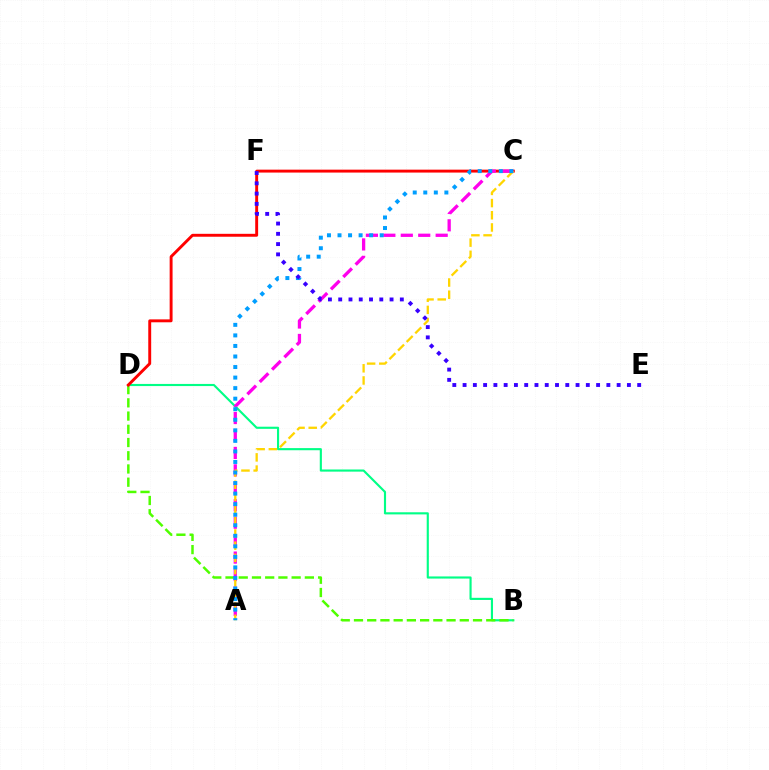{('B', 'D'): [{'color': '#00ff86', 'line_style': 'solid', 'thickness': 1.54}, {'color': '#4fff00', 'line_style': 'dashed', 'thickness': 1.8}], ('C', 'D'): [{'color': '#ff0000', 'line_style': 'solid', 'thickness': 2.1}], ('A', 'C'): [{'color': '#ff00ed', 'line_style': 'dashed', 'thickness': 2.37}, {'color': '#ffd500', 'line_style': 'dashed', 'thickness': 1.66}, {'color': '#009eff', 'line_style': 'dotted', 'thickness': 2.87}], ('E', 'F'): [{'color': '#3700ff', 'line_style': 'dotted', 'thickness': 2.79}]}